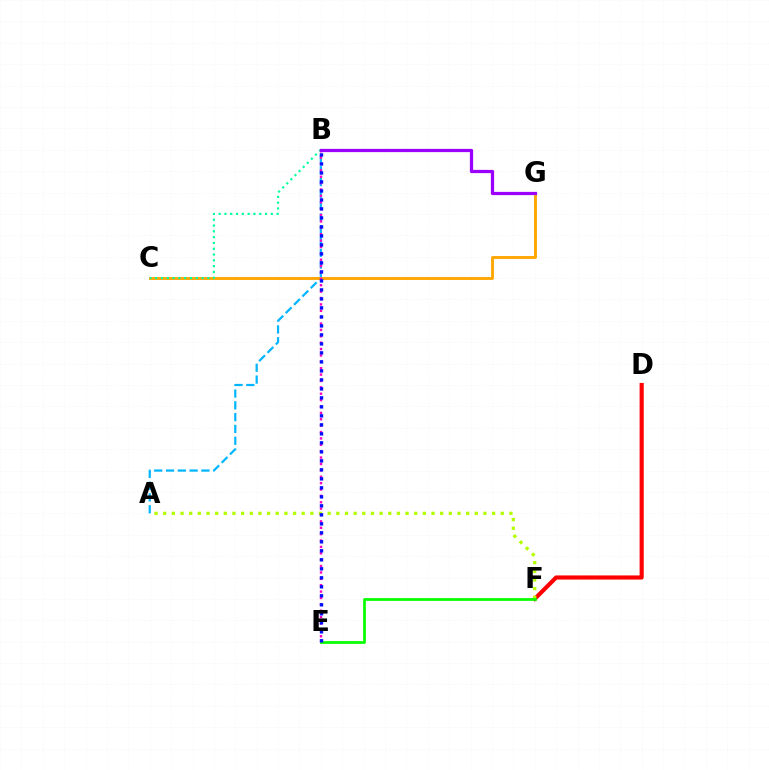{('D', 'F'): [{'color': '#ff0000', 'line_style': 'solid', 'thickness': 2.98}], ('A', 'B'): [{'color': '#00b5ff', 'line_style': 'dashed', 'thickness': 1.6}], ('A', 'F'): [{'color': '#b3ff00', 'line_style': 'dotted', 'thickness': 2.35}], ('C', 'G'): [{'color': '#ffa500', 'line_style': 'solid', 'thickness': 2.05}], ('B', 'C'): [{'color': '#00ff9d', 'line_style': 'dotted', 'thickness': 1.58}], ('B', 'E'): [{'color': '#ff00bd', 'line_style': 'dotted', 'thickness': 1.73}, {'color': '#0010ff', 'line_style': 'dotted', 'thickness': 2.44}], ('E', 'F'): [{'color': '#08ff00', 'line_style': 'solid', 'thickness': 1.98}], ('B', 'G'): [{'color': '#9b00ff', 'line_style': 'solid', 'thickness': 2.33}]}